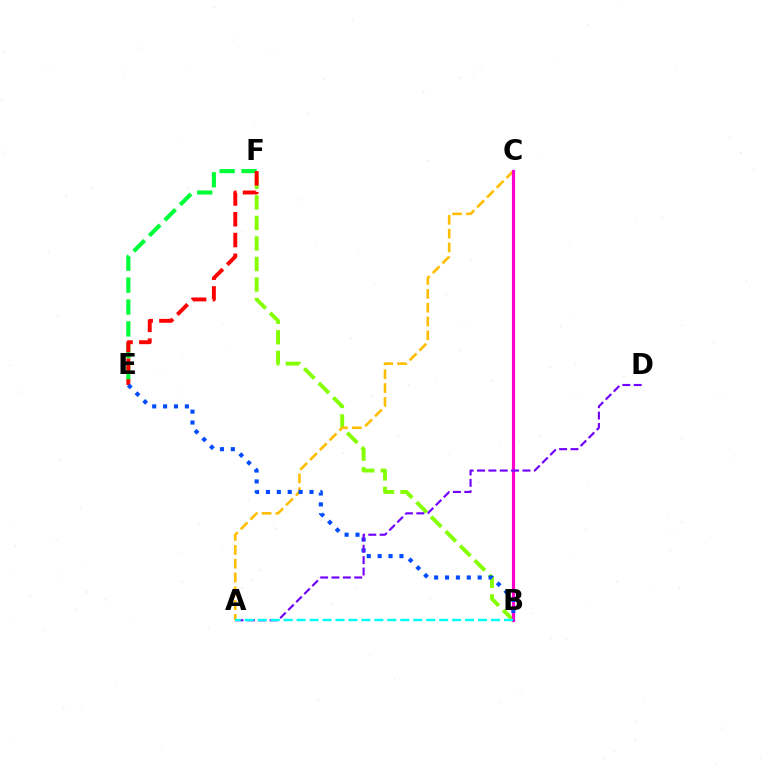{('B', 'F'): [{'color': '#84ff00', 'line_style': 'dashed', 'thickness': 2.79}], ('A', 'C'): [{'color': '#ffbd00', 'line_style': 'dashed', 'thickness': 1.88}], ('E', 'F'): [{'color': '#00ff39', 'line_style': 'dashed', 'thickness': 2.98}, {'color': '#ff0000', 'line_style': 'dashed', 'thickness': 2.82}], ('B', 'C'): [{'color': '#ff00cf', 'line_style': 'solid', 'thickness': 2.29}], ('B', 'E'): [{'color': '#004bff', 'line_style': 'dotted', 'thickness': 2.96}], ('A', 'D'): [{'color': '#7200ff', 'line_style': 'dashed', 'thickness': 1.54}], ('A', 'B'): [{'color': '#00fff6', 'line_style': 'dashed', 'thickness': 1.76}]}